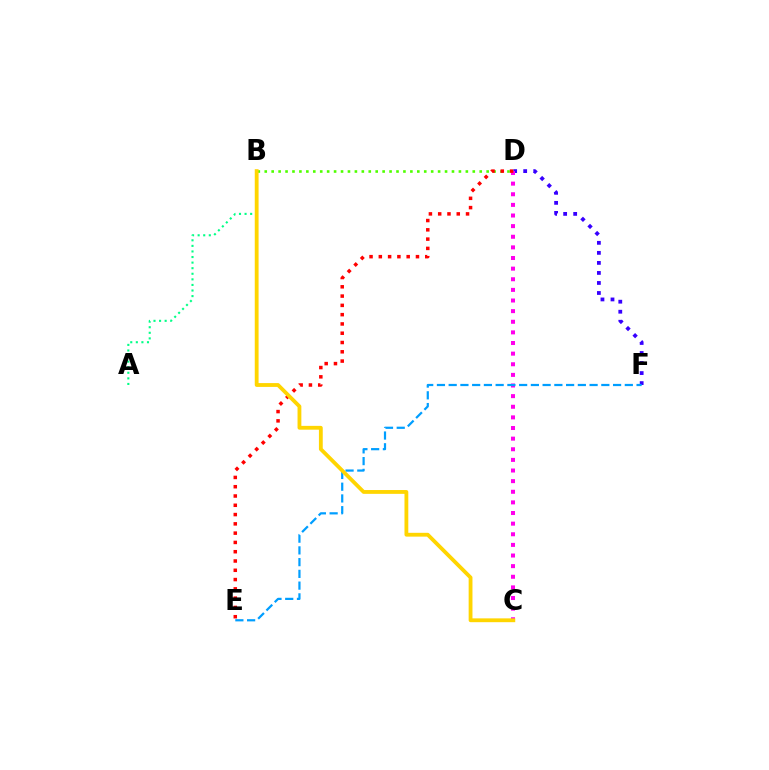{('D', 'F'): [{'color': '#3700ff', 'line_style': 'dotted', 'thickness': 2.73}], ('B', 'D'): [{'color': '#4fff00', 'line_style': 'dotted', 'thickness': 1.88}], ('C', 'D'): [{'color': '#ff00ed', 'line_style': 'dotted', 'thickness': 2.89}], ('E', 'F'): [{'color': '#009eff', 'line_style': 'dashed', 'thickness': 1.6}], ('D', 'E'): [{'color': '#ff0000', 'line_style': 'dotted', 'thickness': 2.52}], ('A', 'B'): [{'color': '#00ff86', 'line_style': 'dotted', 'thickness': 1.52}], ('B', 'C'): [{'color': '#ffd500', 'line_style': 'solid', 'thickness': 2.75}]}